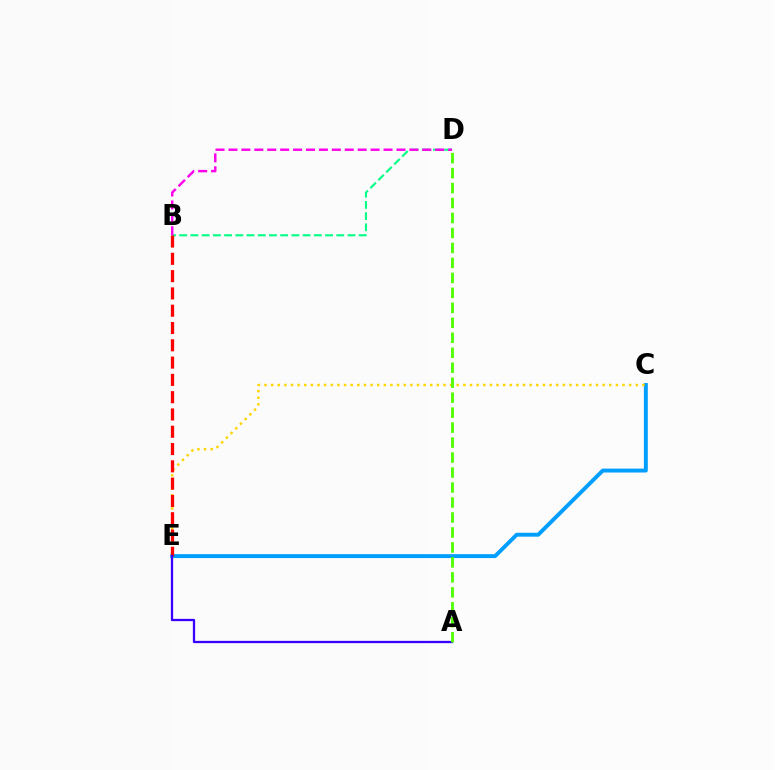{('B', 'D'): [{'color': '#00ff86', 'line_style': 'dashed', 'thickness': 1.52}, {'color': '#ff00ed', 'line_style': 'dashed', 'thickness': 1.76}], ('C', 'E'): [{'color': '#009eff', 'line_style': 'solid', 'thickness': 2.82}, {'color': '#ffd500', 'line_style': 'dotted', 'thickness': 1.8}], ('B', 'E'): [{'color': '#ff0000', 'line_style': 'dashed', 'thickness': 2.35}], ('A', 'E'): [{'color': '#3700ff', 'line_style': 'solid', 'thickness': 1.65}], ('A', 'D'): [{'color': '#4fff00', 'line_style': 'dashed', 'thickness': 2.03}]}